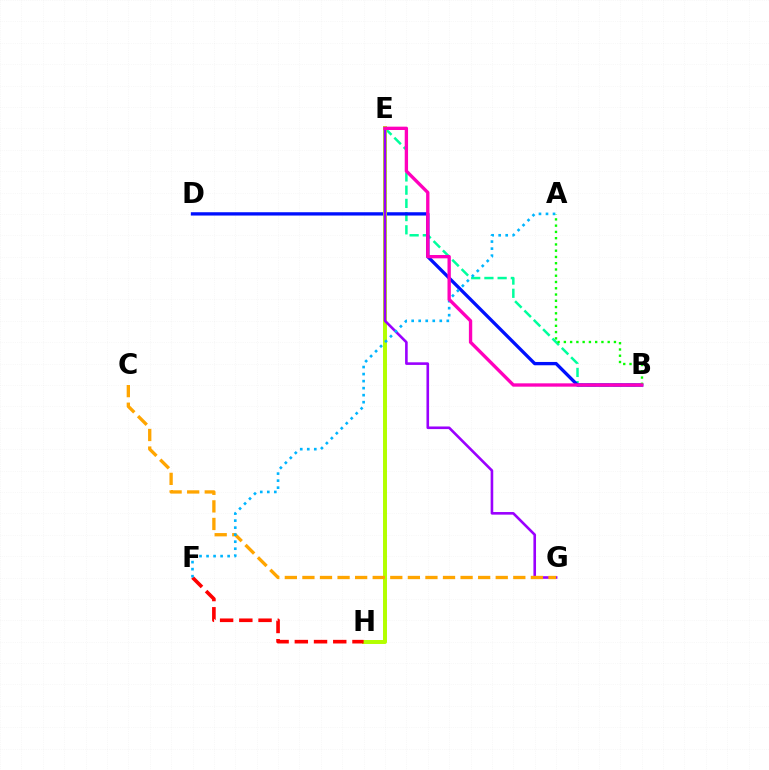{('B', 'E'): [{'color': '#00ff9d', 'line_style': 'dashed', 'thickness': 1.8}, {'color': '#ff00bd', 'line_style': 'solid', 'thickness': 2.4}], ('B', 'D'): [{'color': '#0010ff', 'line_style': 'solid', 'thickness': 2.38}], ('E', 'H'): [{'color': '#b3ff00', 'line_style': 'solid', 'thickness': 2.86}], ('E', 'G'): [{'color': '#9b00ff', 'line_style': 'solid', 'thickness': 1.88}], ('C', 'G'): [{'color': '#ffa500', 'line_style': 'dashed', 'thickness': 2.39}], ('F', 'H'): [{'color': '#ff0000', 'line_style': 'dashed', 'thickness': 2.61}], ('A', 'F'): [{'color': '#00b5ff', 'line_style': 'dotted', 'thickness': 1.91}], ('A', 'B'): [{'color': '#08ff00', 'line_style': 'dotted', 'thickness': 1.7}]}